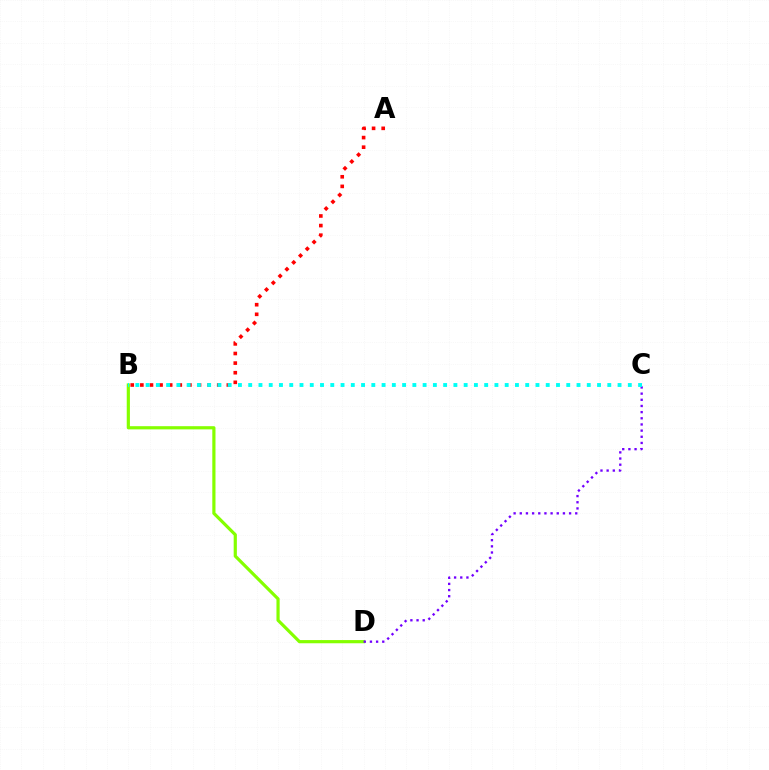{('A', 'B'): [{'color': '#ff0000', 'line_style': 'dotted', 'thickness': 2.61}], ('B', 'D'): [{'color': '#84ff00', 'line_style': 'solid', 'thickness': 2.3}], ('C', 'D'): [{'color': '#7200ff', 'line_style': 'dotted', 'thickness': 1.67}], ('B', 'C'): [{'color': '#00fff6', 'line_style': 'dotted', 'thickness': 2.79}]}